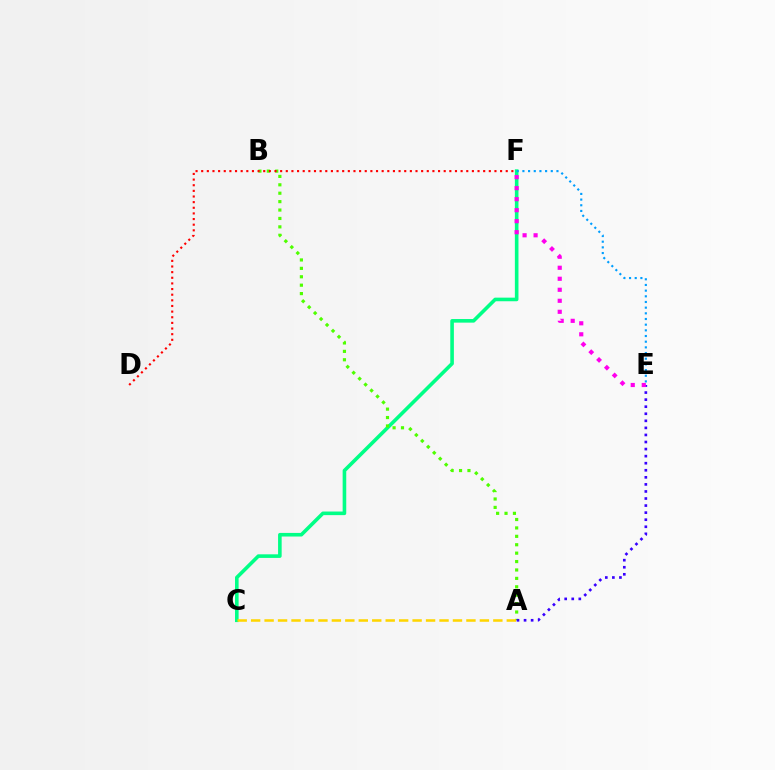{('C', 'F'): [{'color': '#00ff86', 'line_style': 'solid', 'thickness': 2.59}], ('A', 'B'): [{'color': '#4fff00', 'line_style': 'dotted', 'thickness': 2.28}], ('A', 'E'): [{'color': '#3700ff', 'line_style': 'dotted', 'thickness': 1.92}], ('D', 'F'): [{'color': '#ff0000', 'line_style': 'dotted', 'thickness': 1.53}], ('A', 'C'): [{'color': '#ffd500', 'line_style': 'dashed', 'thickness': 1.83}], ('E', 'F'): [{'color': '#ff00ed', 'line_style': 'dotted', 'thickness': 2.99}, {'color': '#009eff', 'line_style': 'dotted', 'thickness': 1.54}]}